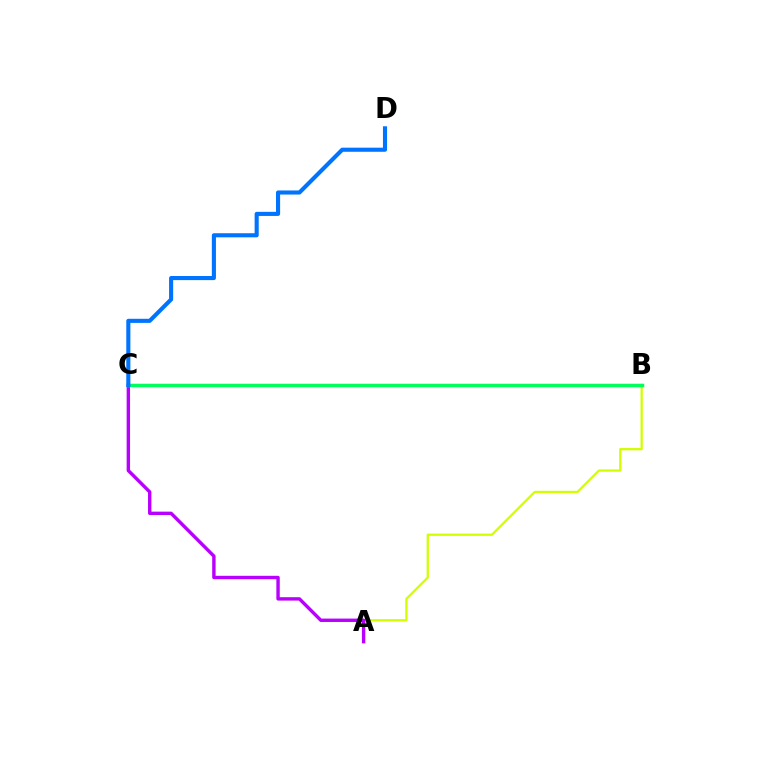{('A', 'B'): [{'color': '#d1ff00', 'line_style': 'solid', 'thickness': 1.64}], ('B', 'C'): [{'color': '#ff0000', 'line_style': 'solid', 'thickness': 2.21}, {'color': '#00ff5c', 'line_style': 'solid', 'thickness': 2.48}], ('A', 'C'): [{'color': '#b900ff', 'line_style': 'solid', 'thickness': 2.44}], ('C', 'D'): [{'color': '#0074ff', 'line_style': 'solid', 'thickness': 2.95}]}